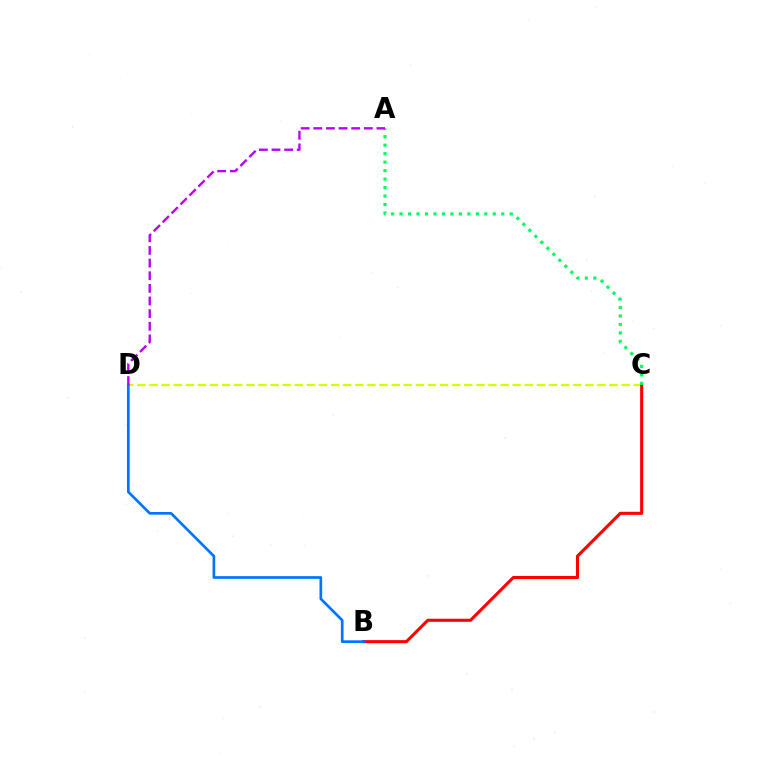{('C', 'D'): [{'color': '#d1ff00', 'line_style': 'dashed', 'thickness': 1.64}], ('B', 'C'): [{'color': '#ff0000', 'line_style': 'solid', 'thickness': 2.22}], ('B', 'D'): [{'color': '#0074ff', 'line_style': 'solid', 'thickness': 1.93}], ('A', 'C'): [{'color': '#00ff5c', 'line_style': 'dotted', 'thickness': 2.3}], ('A', 'D'): [{'color': '#b900ff', 'line_style': 'dashed', 'thickness': 1.72}]}